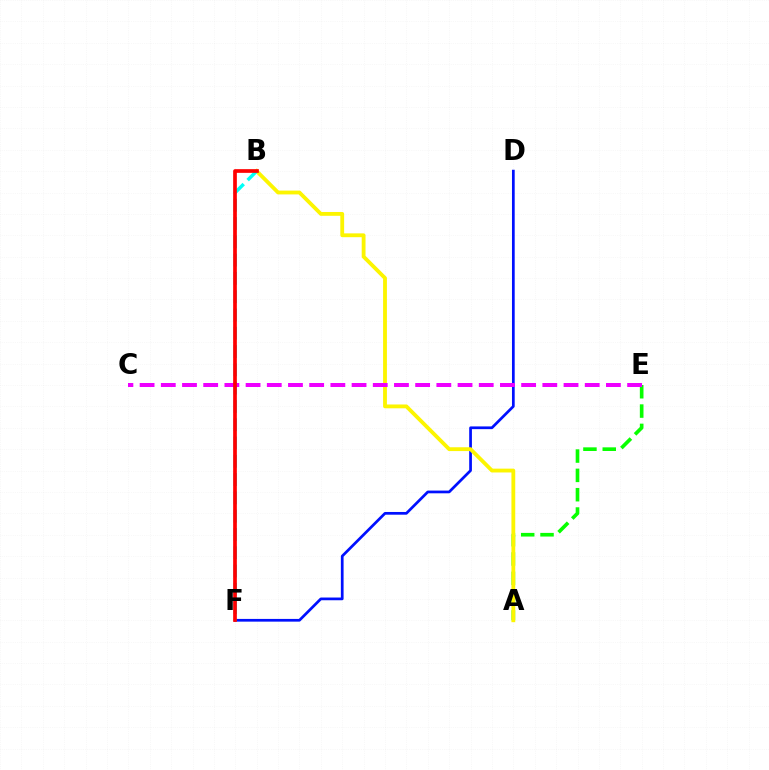{('D', 'F'): [{'color': '#0010ff', 'line_style': 'solid', 'thickness': 1.96}], ('A', 'E'): [{'color': '#08ff00', 'line_style': 'dashed', 'thickness': 2.63}], ('A', 'B'): [{'color': '#fcf500', 'line_style': 'solid', 'thickness': 2.75}], ('B', 'F'): [{'color': '#00fff6', 'line_style': 'dashed', 'thickness': 2.48}, {'color': '#ff0000', 'line_style': 'solid', 'thickness': 2.66}], ('C', 'E'): [{'color': '#ee00ff', 'line_style': 'dashed', 'thickness': 2.88}]}